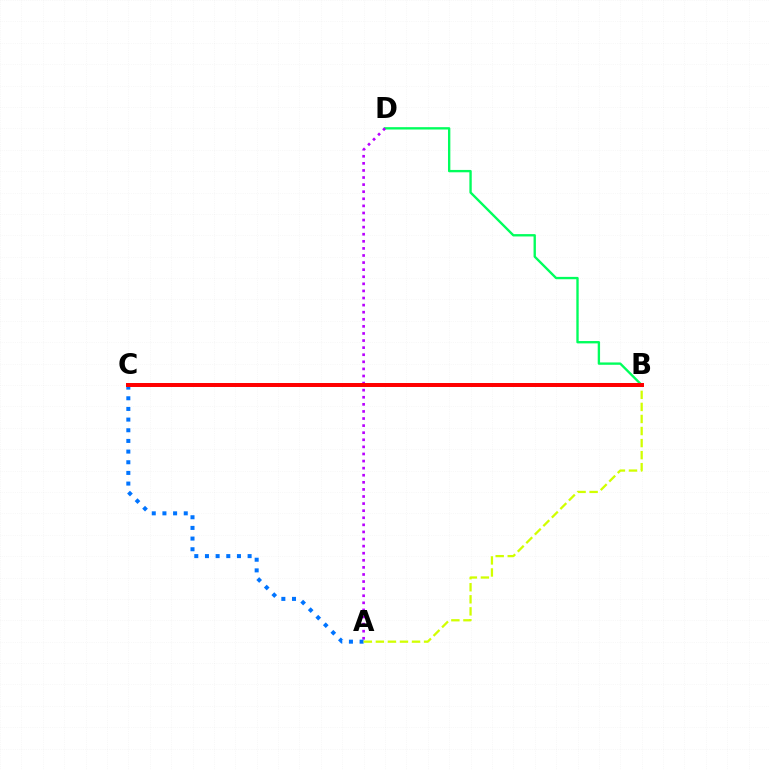{('B', 'D'): [{'color': '#00ff5c', 'line_style': 'solid', 'thickness': 1.7}], ('A', 'D'): [{'color': '#b900ff', 'line_style': 'dotted', 'thickness': 1.93}], ('A', 'C'): [{'color': '#0074ff', 'line_style': 'dotted', 'thickness': 2.9}], ('A', 'B'): [{'color': '#d1ff00', 'line_style': 'dashed', 'thickness': 1.64}], ('B', 'C'): [{'color': '#ff0000', 'line_style': 'solid', 'thickness': 2.86}]}